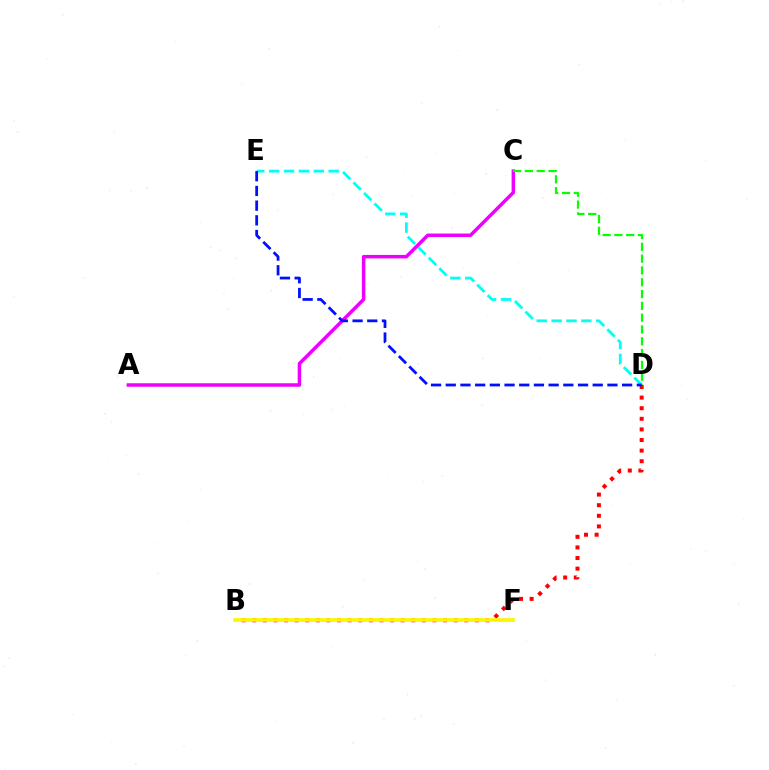{('B', 'D'): [{'color': '#ff0000', 'line_style': 'dotted', 'thickness': 2.88}], ('B', 'F'): [{'color': '#fcf500', 'line_style': 'solid', 'thickness': 2.63}], ('D', 'E'): [{'color': '#00fff6', 'line_style': 'dashed', 'thickness': 2.02}, {'color': '#0010ff', 'line_style': 'dashed', 'thickness': 2.0}], ('A', 'C'): [{'color': '#ee00ff', 'line_style': 'solid', 'thickness': 2.51}], ('C', 'D'): [{'color': '#08ff00', 'line_style': 'dashed', 'thickness': 1.6}]}